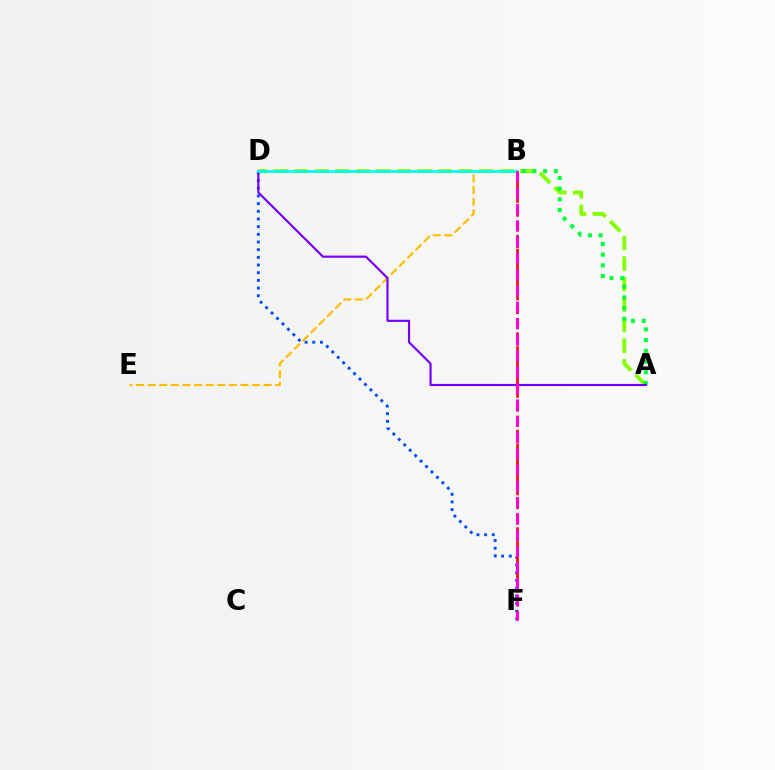{('B', 'E'): [{'color': '#ffbd00', 'line_style': 'dashed', 'thickness': 1.57}], ('A', 'D'): [{'color': '#84ff00', 'line_style': 'dashed', 'thickness': 2.79}, {'color': '#7200ff', 'line_style': 'solid', 'thickness': 1.54}], ('D', 'F'): [{'color': '#004bff', 'line_style': 'dotted', 'thickness': 2.09}], ('A', 'B'): [{'color': '#00ff39', 'line_style': 'dotted', 'thickness': 2.91}], ('B', 'D'): [{'color': '#00fff6', 'line_style': 'solid', 'thickness': 1.89}], ('B', 'F'): [{'color': '#ff0000', 'line_style': 'dashed', 'thickness': 1.89}, {'color': '#ff00cf', 'line_style': 'dashed', 'thickness': 2.21}]}